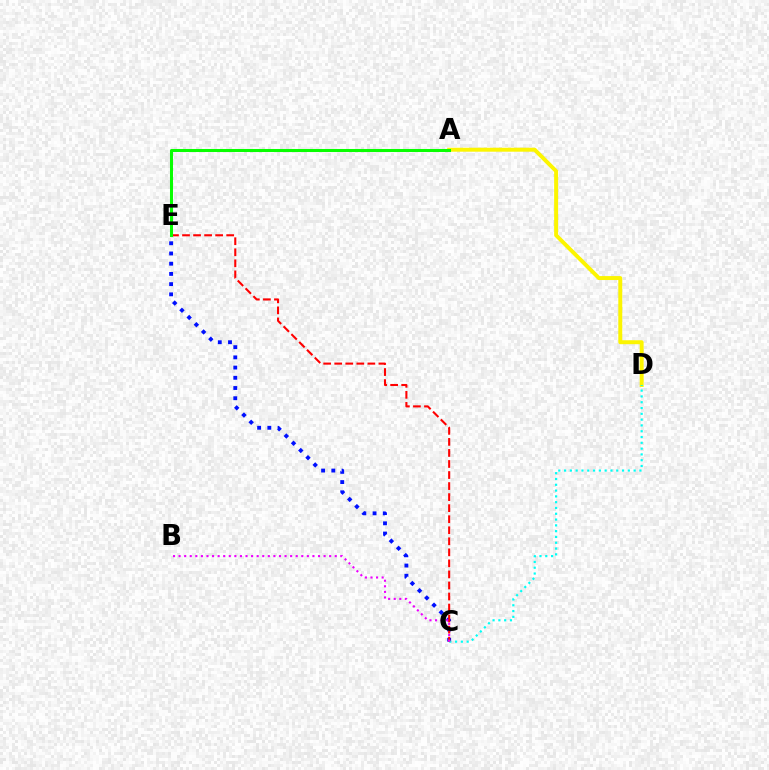{('C', 'E'): [{'color': '#0010ff', 'line_style': 'dotted', 'thickness': 2.78}, {'color': '#ff0000', 'line_style': 'dashed', 'thickness': 1.5}], ('A', 'D'): [{'color': '#fcf500', 'line_style': 'solid', 'thickness': 2.85}], ('C', 'D'): [{'color': '#00fff6', 'line_style': 'dotted', 'thickness': 1.58}], ('B', 'C'): [{'color': '#ee00ff', 'line_style': 'dotted', 'thickness': 1.52}], ('A', 'E'): [{'color': '#08ff00', 'line_style': 'solid', 'thickness': 2.19}]}